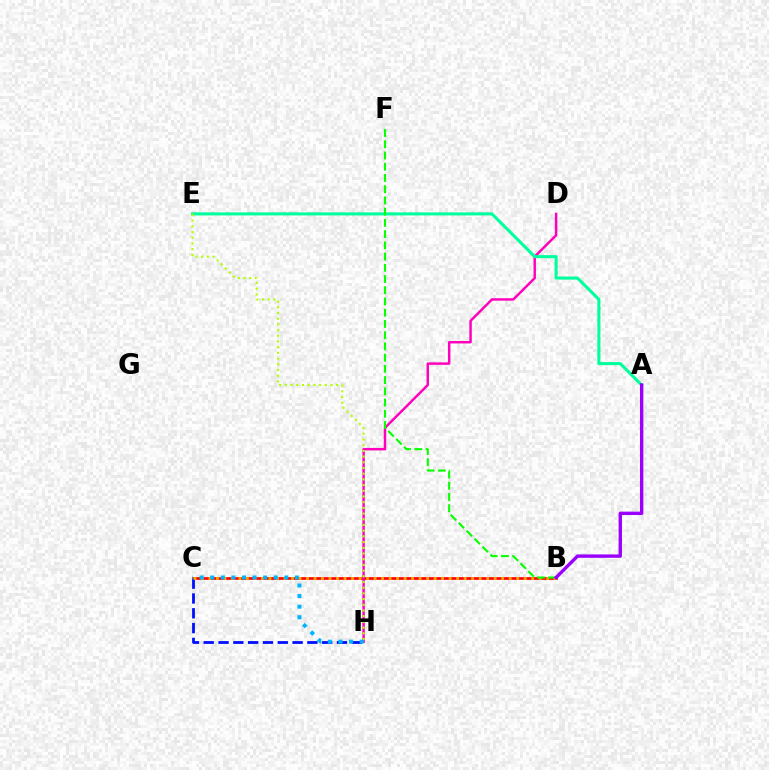{('B', 'C'): [{'color': '#ff0000', 'line_style': 'solid', 'thickness': 1.93}, {'color': '#ffa500', 'line_style': 'dotted', 'thickness': 2.04}], ('C', 'H'): [{'color': '#0010ff', 'line_style': 'dashed', 'thickness': 2.01}, {'color': '#00b5ff', 'line_style': 'dotted', 'thickness': 2.87}], ('D', 'H'): [{'color': '#ff00bd', 'line_style': 'solid', 'thickness': 1.77}], ('A', 'E'): [{'color': '#00ff9d', 'line_style': 'solid', 'thickness': 2.22}], ('E', 'H'): [{'color': '#b3ff00', 'line_style': 'dotted', 'thickness': 1.55}], ('B', 'F'): [{'color': '#08ff00', 'line_style': 'dashed', 'thickness': 1.53}], ('A', 'B'): [{'color': '#9b00ff', 'line_style': 'solid', 'thickness': 2.43}]}